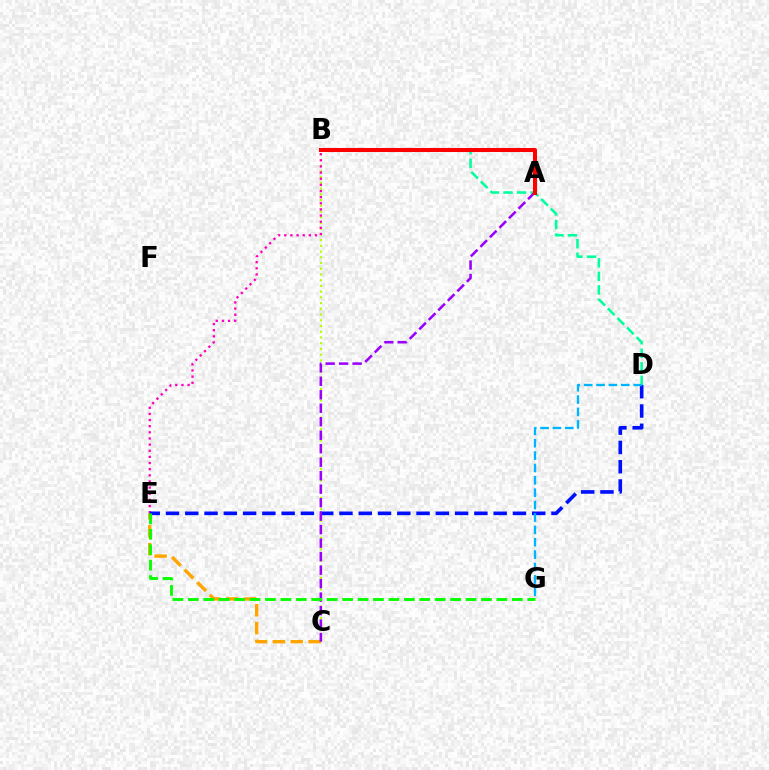{('B', 'C'): [{'color': '#b3ff00', 'line_style': 'dotted', 'thickness': 1.56}], ('B', 'E'): [{'color': '#ff00bd', 'line_style': 'dotted', 'thickness': 1.67}], ('C', 'E'): [{'color': '#ffa500', 'line_style': 'dashed', 'thickness': 2.43}], ('D', 'E'): [{'color': '#0010ff', 'line_style': 'dashed', 'thickness': 2.62}], ('B', 'D'): [{'color': '#00ff9d', 'line_style': 'dashed', 'thickness': 1.84}], ('A', 'C'): [{'color': '#9b00ff', 'line_style': 'dashed', 'thickness': 1.83}], ('E', 'G'): [{'color': '#08ff00', 'line_style': 'dashed', 'thickness': 2.1}], ('D', 'G'): [{'color': '#00b5ff', 'line_style': 'dashed', 'thickness': 1.68}], ('A', 'B'): [{'color': '#ff0000', 'line_style': 'solid', 'thickness': 2.91}]}